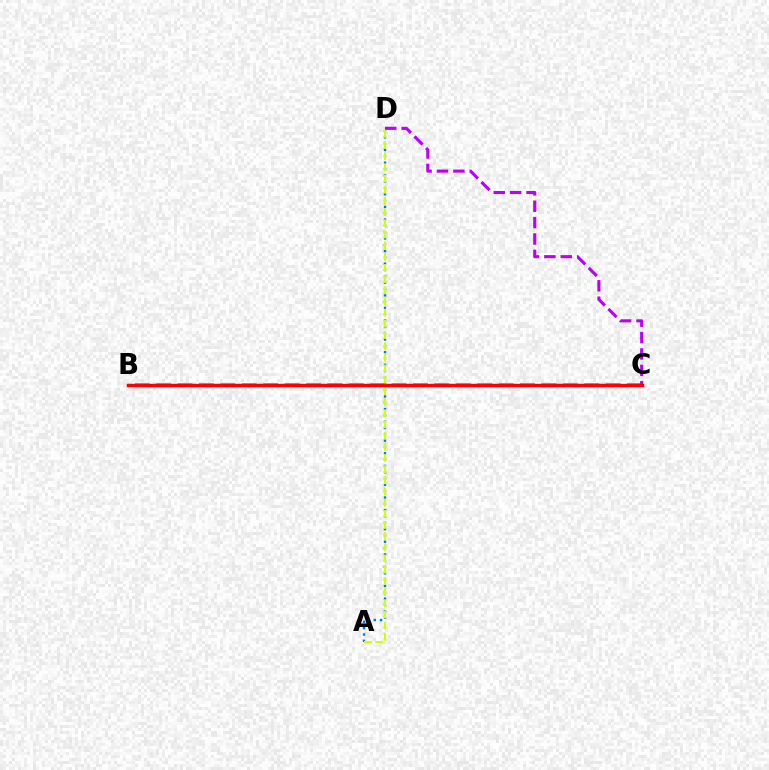{('B', 'C'): [{'color': '#00ff5c', 'line_style': 'dashed', 'thickness': 2.91}, {'color': '#ff0000', 'line_style': 'solid', 'thickness': 2.47}], ('A', 'D'): [{'color': '#0074ff', 'line_style': 'dotted', 'thickness': 1.72}, {'color': '#d1ff00', 'line_style': 'dashed', 'thickness': 1.52}], ('C', 'D'): [{'color': '#b900ff', 'line_style': 'dashed', 'thickness': 2.23}]}